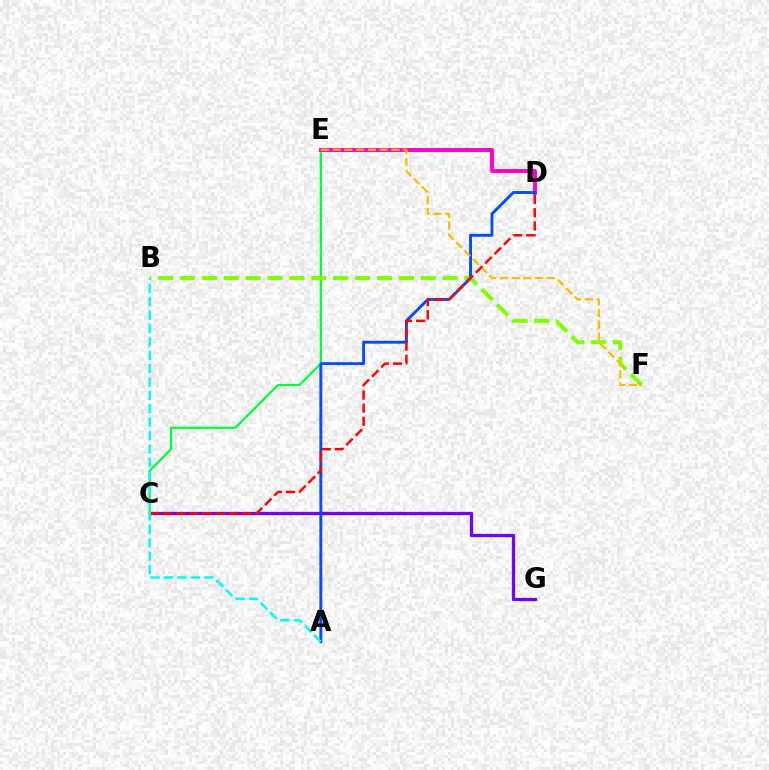{('C', 'G'): [{'color': '#7200ff', 'line_style': 'solid', 'thickness': 2.36}], ('C', 'E'): [{'color': '#00ff39', 'line_style': 'solid', 'thickness': 1.61}], ('B', 'F'): [{'color': '#84ff00', 'line_style': 'dashed', 'thickness': 2.97}], ('D', 'E'): [{'color': '#ff00cf', 'line_style': 'solid', 'thickness': 2.82}], ('A', 'D'): [{'color': '#004bff', 'line_style': 'solid', 'thickness': 2.07}], ('E', 'F'): [{'color': '#ffbd00', 'line_style': 'dashed', 'thickness': 1.59}], ('C', 'D'): [{'color': '#ff0000', 'line_style': 'dashed', 'thickness': 1.79}], ('A', 'B'): [{'color': '#00fff6', 'line_style': 'dashed', 'thickness': 1.82}]}